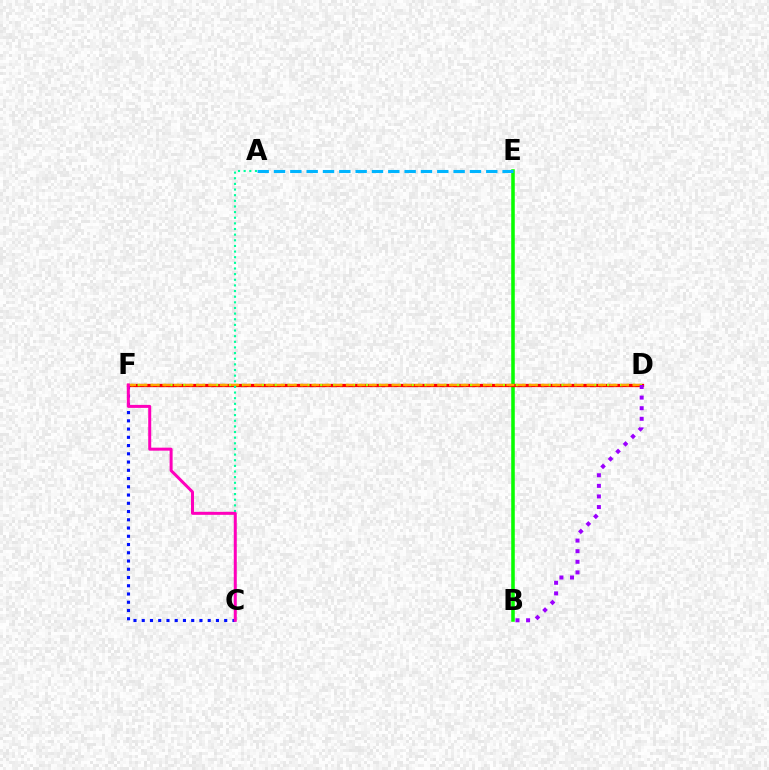{('B', 'E'): [{'color': '#08ff00', 'line_style': 'solid', 'thickness': 2.55}], ('D', 'F'): [{'color': '#ff0000', 'line_style': 'solid', 'thickness': 2.36}, {'color': '#b3ff00', 'line_style': 'dotted', 'thickness': 1.77}, {'color': '#ffa500', 'line_style': 'dashed', 'thickness': 1.56}], ('C', 'F'): [{'color': '#0010ff', 'line_style': 'dotted', 'thickness': 2.24}, {'color': '#ff00bd', 'line_style': 'solid', 'thickness': 2.16}], ('A', 'E'): [{'color': '#00b5ff', 'line_style': 'dashed', 'thickness': 2.22}], ('A', 'C'): [{'color': '#00ff9d', 'line_style': 'dotted', 'thickness': 1.53}], ('B', 'D'): [{'color': '#9b00ff', 'line_style': 'dotted', 'thickness': 2.88}]}